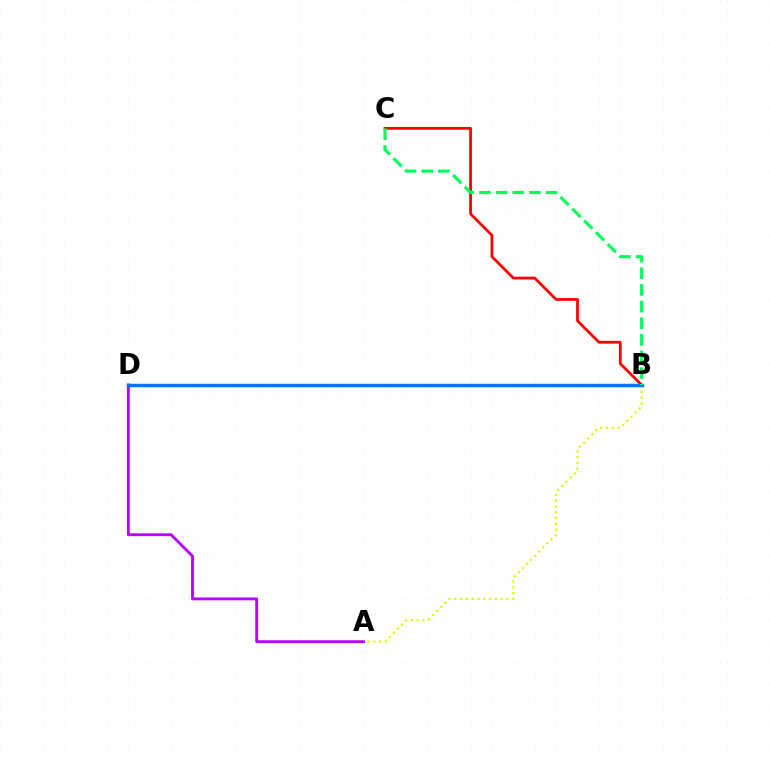{('A', 'D'): [{'color': '#b900ff', 'line_style': 'solid', 'thickness': 2.04}], ('A', 'B'): [{'color': '#d1ff00', 'line_style': 'dotted', 'thickness': 1.58}], ('B', 'C'): [{'color': '#ff0000', 'line_style': 'solid', 'thickness': 2.0}, {'color': '#00ff5c', 'line_style': 'dashed', 'thickness': 2.26}], ('B', 'D'): [{'color': '#0074ff', 'line_style': 'solid', 'thickness': 2.48}]}